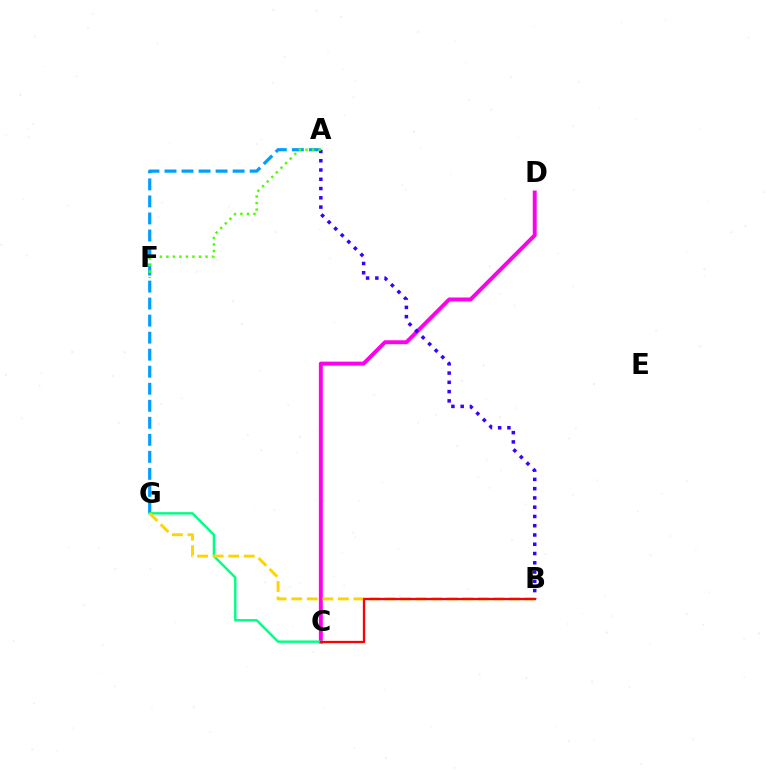{('A', 'G'): [{'color': '#009eff', 'line_style': 'dashed', 'thickness': 2.31}], ('C', 'D'): [{'color': '#ff00ed', 'line_style': 'solid', 'thickness': 2.82}], ('C', 'G'): [{'color': '#00ff86', 'line_style': 'solid', 'thickness': 1.75}], ('A', 'B'): [{'color': '#3700ff', 'line_style': 'dotted', 'thickness': 2.52}], ('A', 'F'): [{'color': '#4fff00', 'line_style': 'dotted', 'thickness': 1.77}], ('B', 'G'): [{'color': '#ffd500', 'line_style': 'dashed', 'thickness': 2.11}], ('B', 'C'): [{'color': '#ff0000', 'line_style': 'solid', 'thickness': 1.65}]}